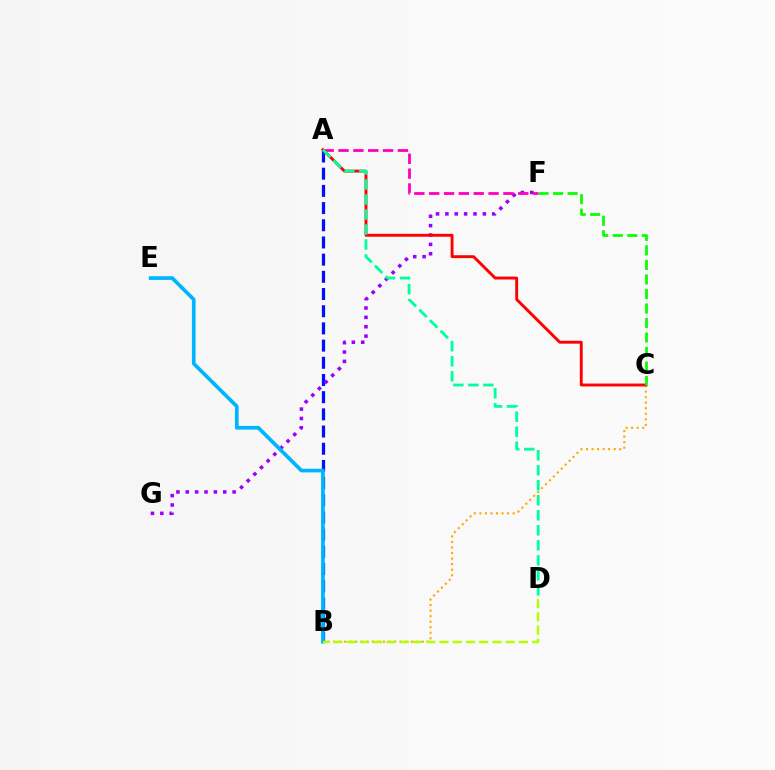{('A', 'B'): [{'color': '#0010ff', 'line_style': 'dashed', 'thickness': 2.34}], ('F', 'G'): [{'color': '#9b00ff', 'line_style': 'dotted', 'thickness': 2.55}], ('B', 'C'): [{'color': '#ffa500', 'line_style': 'dotted', 'thickness': 1.51}], ('B', 'E'): [{'color': '#00b5ff', 'line_style': 'solid', 'thickness': 2.66}], ('A', 'C'): [{'color': '#ff0000', 'line_style': 'solid', 'thickness': 2.09}], ('B', 'D'): [{'color': '#b3ff00', 'line_style': 'dashed', 'thickness': 1.8}], ('A', 'F'): [{'color': '#ff00bd', 'line_style': 'dashed', 'thickness': 2.02}], ('A', 'D'): [{'color': '#00ff9d', 'line_style': 'dashed', 'thickness': 2.04}], ('C', 'F'): [{'color': '#08ff00', 'line_style': 'dashed', 'thickness': 1.97}]}